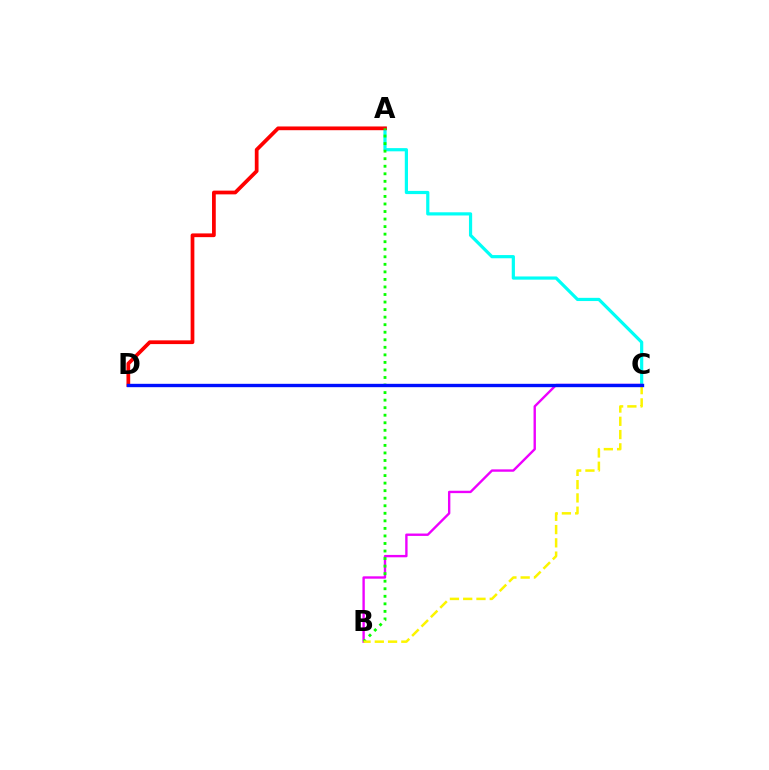{('A', 'C'): [{'color': '#00fff6', 'line_style': 'solid', 'thickness': 2.3}], ('B', 'C'): [{'color': '#ee00ff', 'line_style': 'solid', 'thickness': 1.71}, {'color': '#fcf500', 'line_style': 'dashed', 'thickness': 1.8}], ('A', 'D'): [{'color': '#ff0000', 'line_style': 'solid', 'thickness': 2.69}], ('A', 'B'): [{'color': '#08ff00', 'line_style': 'dotted', 'thickness': 2.05}], ('C', 'D'): [{'color': '#0010ff', 'line_style': 'solid', 'thickness': 2.42}]}